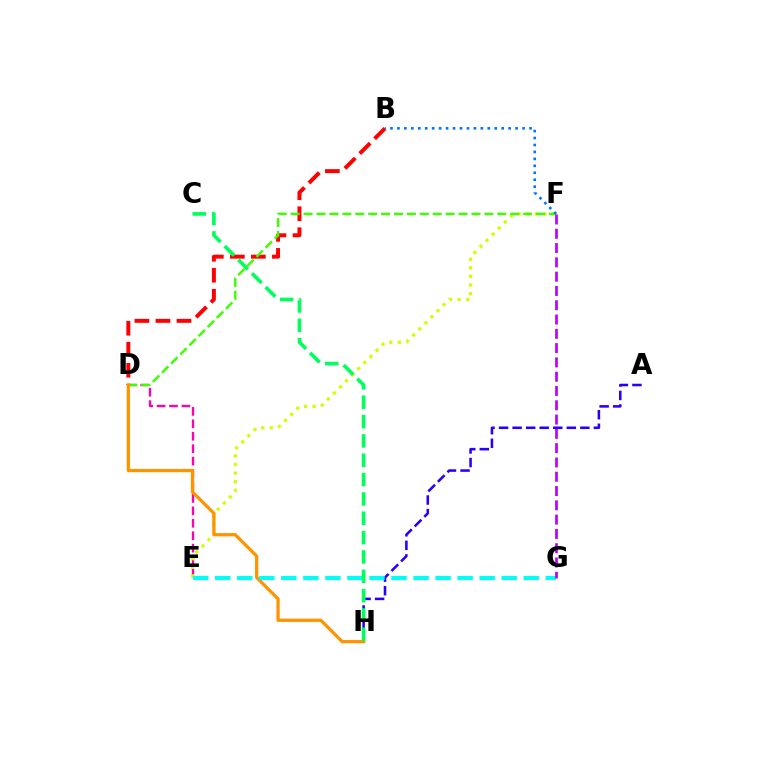{('A', 'H'): [{'color': '#2500ff', 'line_style': 'dashed', 'thickness': 1.84}], ('D', 'E'): [{'color': '#ff00ac', 'line_style': 'dashed', 'thickness': 1.69}], ('E', 'F'): [{'color': '#d1ff00', 'line_style': 'dotted', 'thickness': 2.34}], ('B', 'D'): [{'color': '#ff0000', 'line_style': 'dashed', 'thickness': 2.85}], ('D', 'F'): [{'color': '#3dff00', 'line_style': 'dashed', 'thickness': 1.75}], ('D', 'H'): [{'color': '#ff9400', 'line_style': 'solid', 'thickness': 2.34}], ('E', 'G'): [{'color': '#00fff6', 'line_style': 'dashed', 'thickness': 2.99}], ('C', 'H'): [{'color': '#00ff5c', 'line_style': 'dashed', 'thickness': 2.63}], ('F', 'G'): [{'color': '#b900ff', 'line_style': 'dashed', 'thickness': 1.94}], ('B', 'F'): [{'color': '#0074ff', 'line_style': 'dotted', 'thickness': 1.89}]}